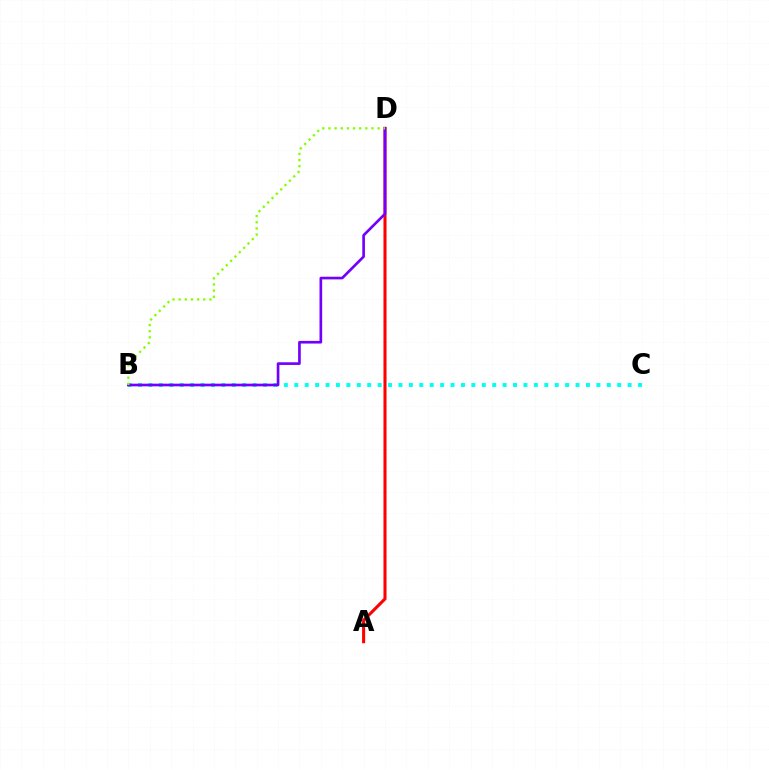{('A', 'D'): [{'color': '#ff0000', 'line_style': 'solid', 'thickness': 2.21}], ('B', 'C'): [{'color': '#00fff6', 'line_style': 'dotted', 'thickness': 2.83}], ('B', 'D'): [{'color': '#7200ff', 'line_style': 'solid', 'thickness': 1.92}, {'color': '#84ff00', 'line_style': 'dotted', 'thickness': 1.67}]}